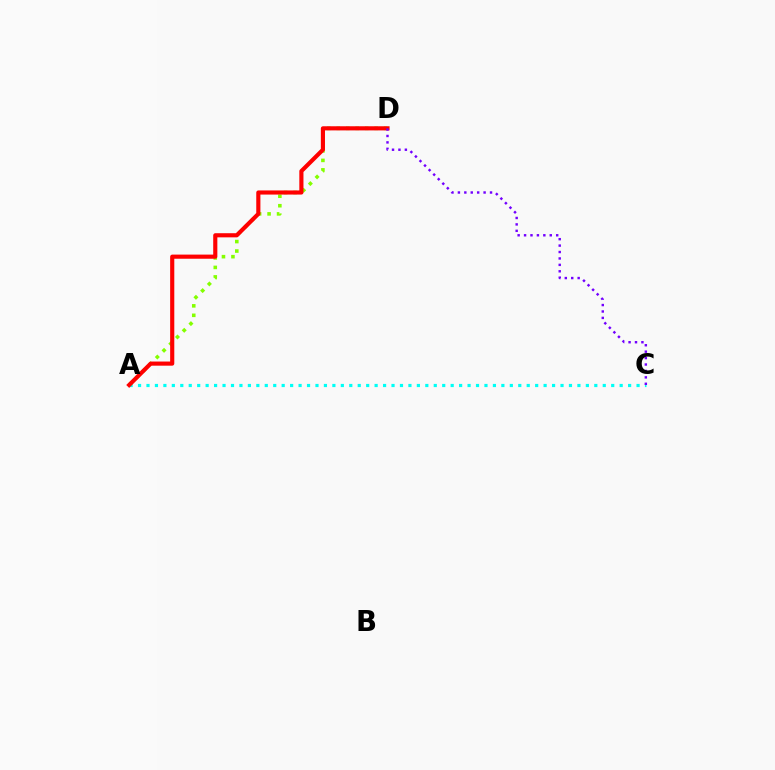{('A', 'C'): [{'color': '#00fff6', 'line_style': 'dotted', 'thickness': 2.3}], ('A', 'D'): [{'color': '#84ff00', 'line_style': 'dotted', 'thickness': 2.57}, {'color': '#ff0000', 'line_style': 'solid', 'thickness': 2.98}], ('C', 'D'): [{'color': '#7200ff', 'line_style': 'dotted', 'thickness': 1.75}]}